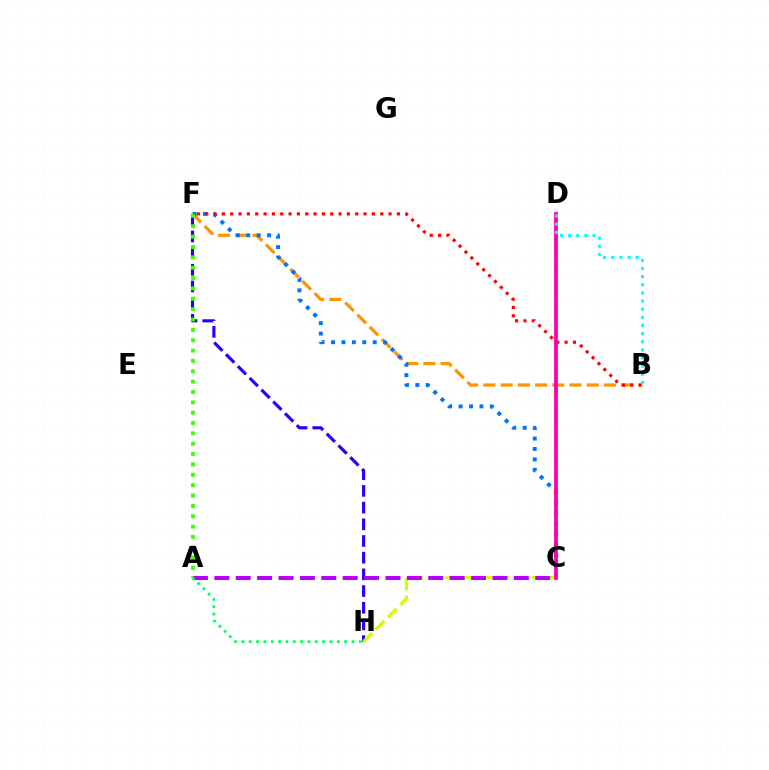{('F', 'H'): [{'color': '#2500ff', 'line_style': 'dashed', 'thickness': 2.27}], ('B', 'F'): [{'color': '#ff9400', 'line_style': 'dashed', 'thickness': 2.34}, {'color': '#ff0000', 'line_style': 'dotted', 'thickness': 2.26}], ('C', 'F'): [{'color': '#0074ff', 'line_style': 'dotted', 'thickness': 2.83}], ('A', 'F'): [{'color': '#3dff00', 'line_style': 'dotted', 'thickness': 2.81}], ('C', 'H'): [{'color': '#d1ff00', 'line_style': 'dashed', 'thickness': 2.35}], ('C', 'D'): [{'color': '#ff00ac', 'line_style': 'solid', 'thickness': 2.73}], ('A', 'C'): [{'color': '#b900ff', 'line_style': 'dashed', 'thickness': 2.91}], ('B', 'D'): [{'color': '#00fff6', 'line_style': 'dotted', 'thickness': 2.21}], ('A', 'H'): [{'color': '#00ff5c', 'line_style': 'dotted', 'thickness': 1.99}]}